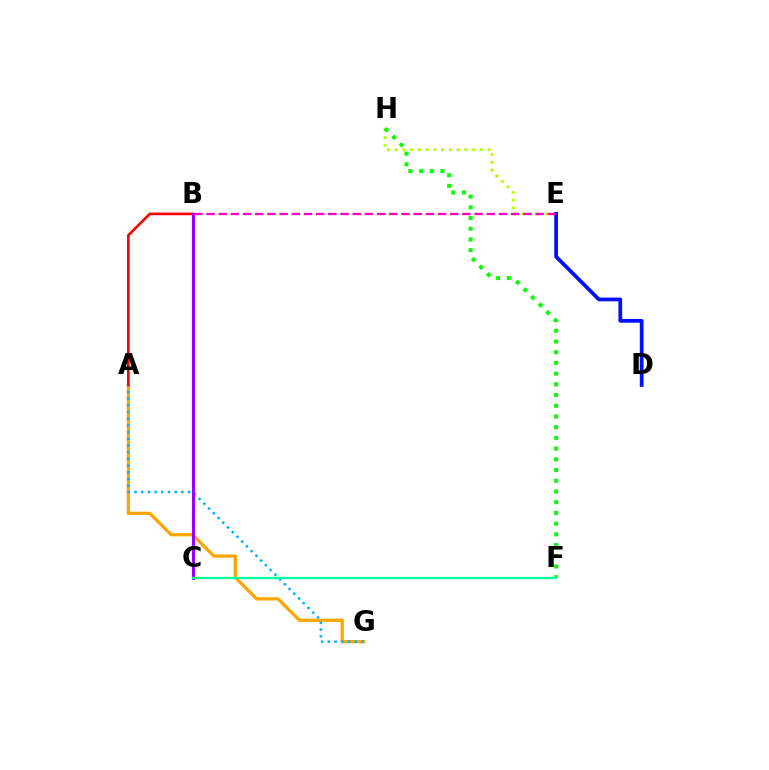{('A', 'G'): [{'color': '#ffa500', 'line_style': 'solid', 'thickness': 2.34}, {'color': '#00b5ff', 'line_style': 'dotted', 'thickness': 1.82}], ('E', 'H'): [{'color': '#b3ff00', 'line_style': 'dotted', 'thickness': 2.11}], ('D', 'E'): [{'color': '#0010ff', 'line_style': 'solid', 'thickness': 2.7}], ('A', 'B'): [{'color': '#ff0000', 'line_style': 'solid', 'thickness': 1.9}], ('B', 'C'): [{'color': '#9b00ff', 'line_style': 'solid', 'thickness': 2.19}], ('B', 'E'): [{'color': '#ff00bd', 'line_style': 'dashed', 'thickness': 1.66}], ('F', 'H'): [{'color': '#08ff00', 'line_style': 'dotted', 'thickness': 2.91}], ('C', 'F'): [{'color': '#00ff9d', 'line_style': 'solid', 'thickness': 1.63}]}